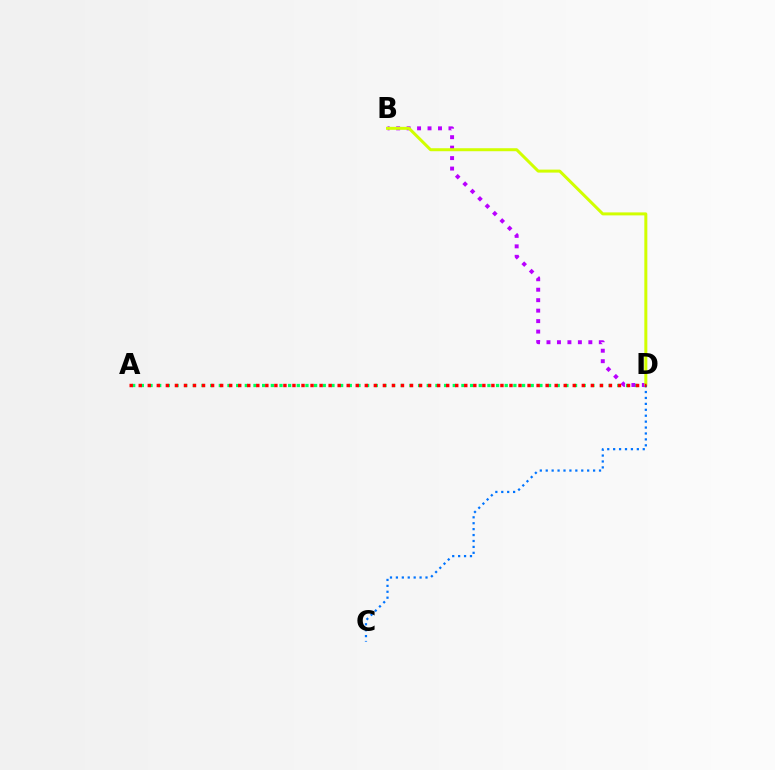{('A', 'D'): [{'color': '#00ff5c', 'line_style': 'dotted', 'thickness': 2.35}, {'color': '#ff0000', 'line_style': 'dotted', 'thickness': 2.46}], ('B', 'D'): [{'color': '#b900ff', 'line_style': 'dotted', 'thickness': 2.84}, {'color': '#d1ff00', 'line_style': 'solid', 'thickness': 2.15}], ('C', 'D'): [{'color': '#0074ff', 'line_style': 'dotted', 'thickness': 1.61}]}